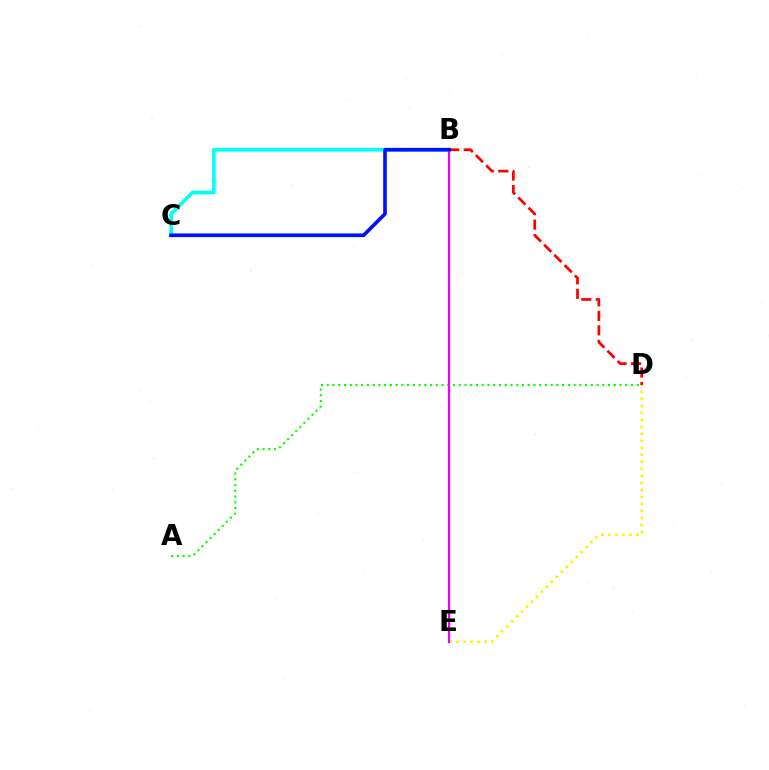{('A', 'D'): [{'color': '#08ff00', 'line_style': 'dotted', 'thickness': 1.56}], ('D', 'E'): [{'color': '#fcf500', 'line_style': 'dotted', 'thickness': 1.9}], ('B', 'E'): [{'color': '#ee00ff', 'line_style': 'solid', 'thickness': 1.61}], ('B', 'C'): [{'color': '#00fff6', 'line_style': 'solid', 'thickness': 2.61}, {'color': '#0010ff', 'line_style': 'solid', 'thickness': 2.63}], ('B', 'D'): [{'color': '#ff0000', 'line_style': 'dashed', 'thickness': 1.97}]}